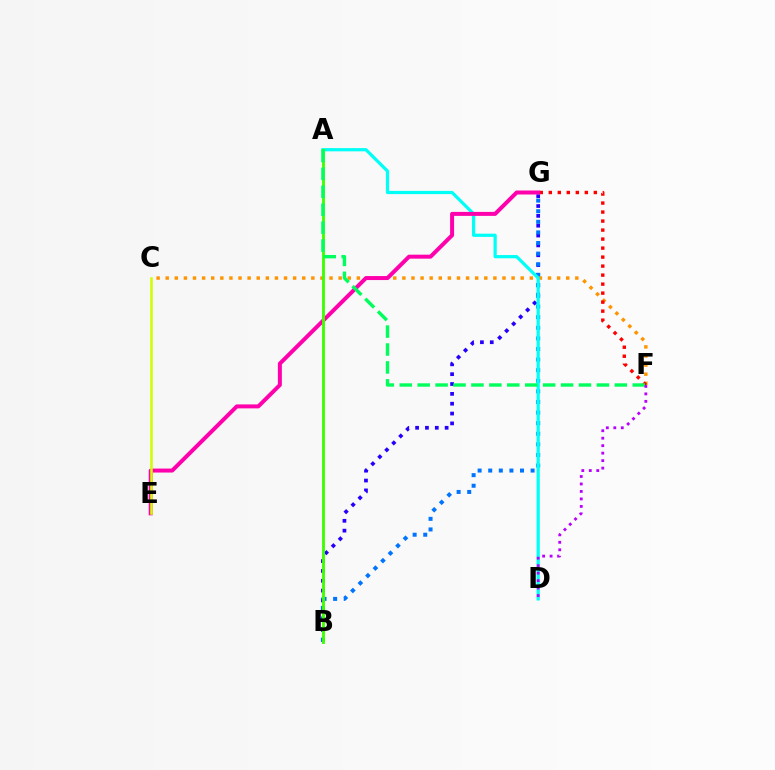{('B', 'G'): [{'color': '#2500ff', 'line_style': 'dotted', 'thickness': 2.67}, {'color': '#0074ff', 'line_style': 'dotted', 'thickness': 2.88}], ('C', 'F'): [{'color': '#ff9400', 'line_style': 'dotted', 'thickness': 2.47}], ('F', 'G'): [{'color': '#ff0000', 'line_style': 'dotted', 'thickness': 2.45}], ('A', 'D'): [{'color': '#00fff6', 'line_style': 'solid', 'thickness': 2.32}], ('E', 'G'): [{'color': '#ff00ac', 'line_style': 'solid', 'thickness': 2.87}], ('A', 'B'): [{'color': '#3dff00', 'line_style': 'solid', 'thickness': 2.07}], ('A', 'F'): [{'color': '#00ff5c', 'line_style': 'dashed', 'thickness': 2.43}], ('C', 'E'): [{'color': '#d1ff00', 'line_style': 'solid', 'thickness': 1.82}], ('D', 'F'): [{'color': '#b900ff', 'line_style': 'dotted', 'thickness': 2.03}]}